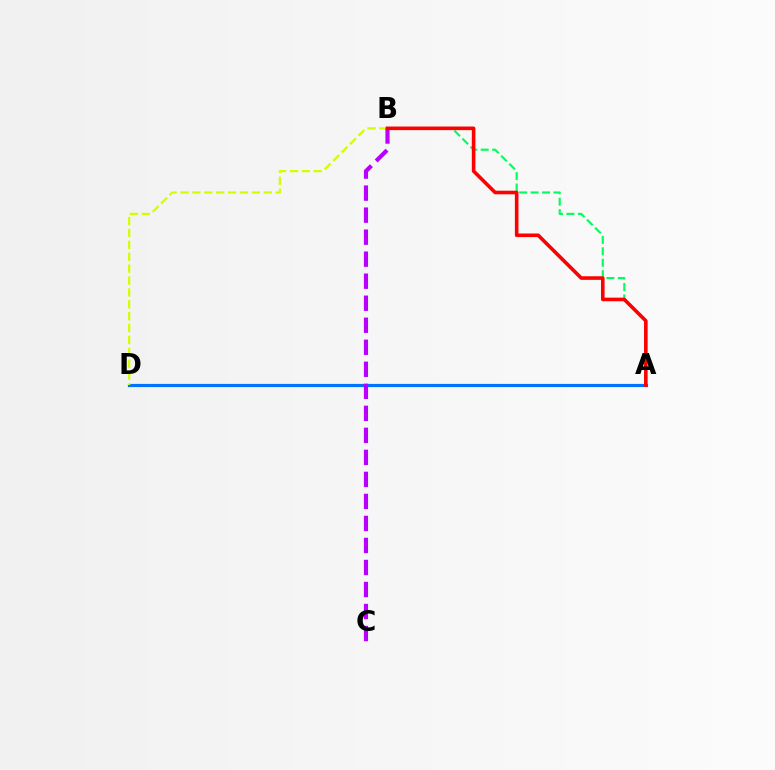{('A', 'B'): [{'color': '#00ff5c', 'line_style': 'dashed', 'thickness': 1.55}, {'color': '#ff0000', 'line_style': 'solid', 'thickness': 2.59}], ('A', 'D'): [{'color': '#0074ff', 'line_style': 'solid', 'thickness': 2.28}], ('B', 'D'): [{'color': '#d1ff00', 'line_style': 'dashed', 'thickness': 1.62}], ('B', 'C'): [{'color': '#b900ff', 'line_style': 'dashed', 'thickness': 2.99}]}